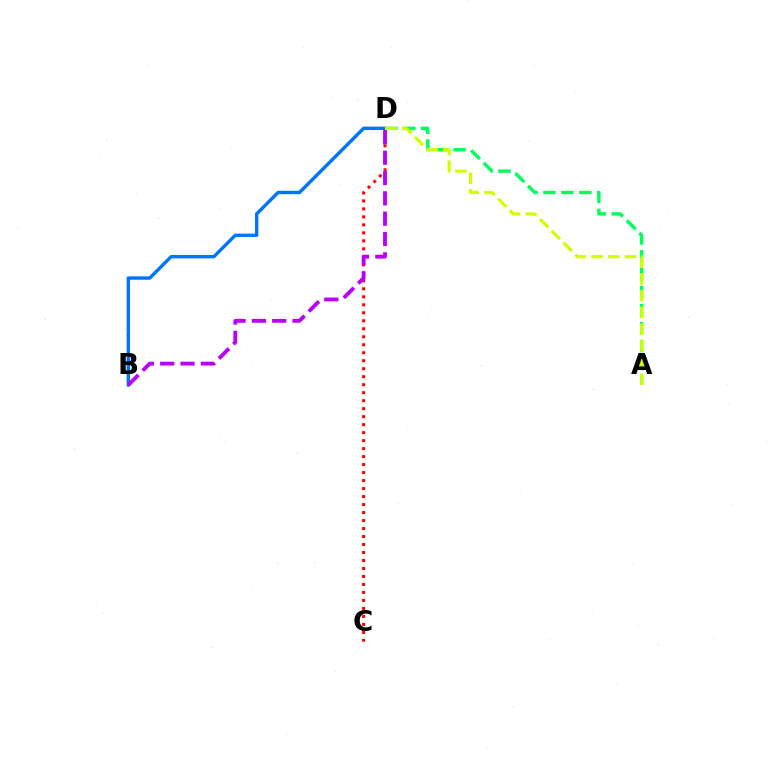{('A', 'D'): [{'color': '#00ff5c', 'line_style': 'dashed', 'thickness': 2.44}, {'color': '#d1ff00', 'line_style': 'dashed', 'thickness': 2.27}], ('C', 'D'): [{'color': '#ff0000', 'line_style': 'dotted', 'thickness': 2.17}], ('B', 'D'): [{'color': '#0074ff', 'line_style': 'solid', 'thickness': 2.44}, {'color': '#b900ff', 'line_style': 'dashed', 'thickness': 2.76}]}